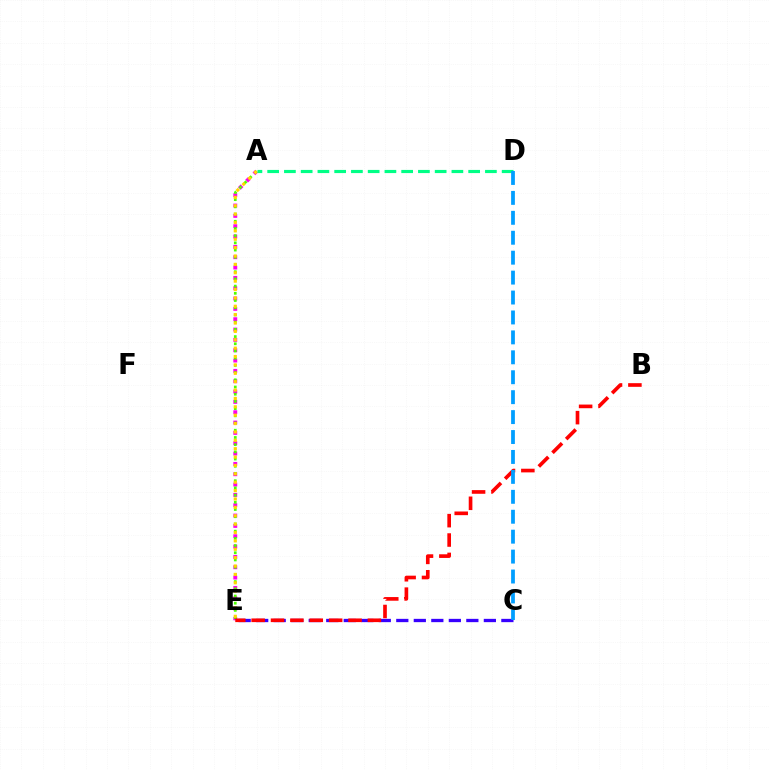{('A', 'E'): [{'color': '#ff00ed', 'line_style': 'dotted', 'thickness': 2.81}, {'color': '#4fff00', 'line_style': 'dotted', 'thickness': 1.96}, {'color': '#ffd500', 'line_style': 'dotted', 'thickness': 2.28}], ('A', 'D'): [{'color': '#00ff86', 'line_style': 'dashed', 'thickness': 2.28}], ('C', 'E'): [{'color': '#3700ff', 'line_style': 'dashed', 'thickness': 2.38}], ('B', 'E'): [{'color': '#ff0000', 'line_style': 'dashed', 'thickness': 2.63}], ('C', 'D'): [{'color': '#009eff', 'line_style': 'dashed', 'thickness': 2.71}]}